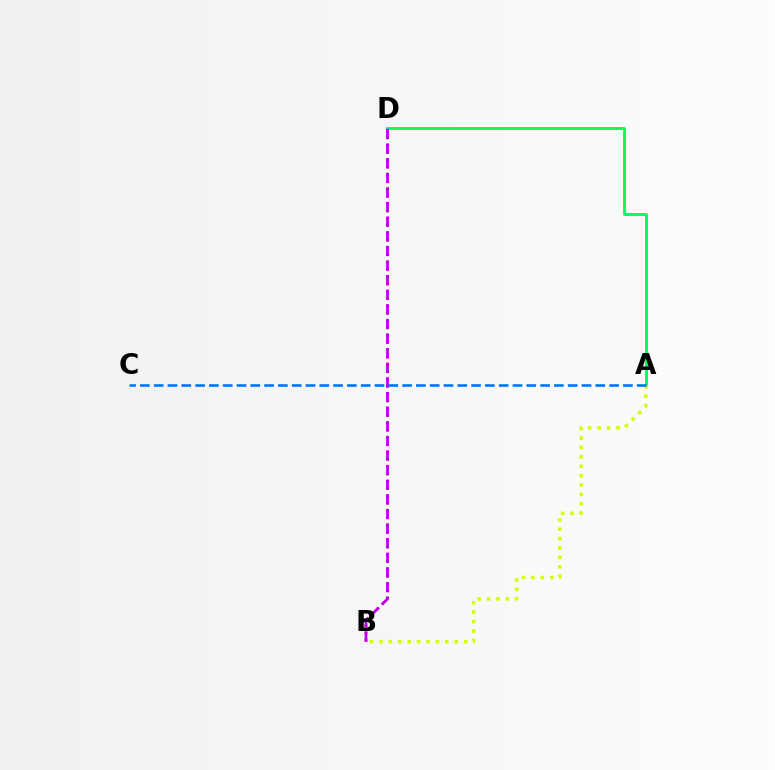{('B', 'D'): [{'color': '#ff0000', 'line_style': 'dotted', 'thickness': 1.99}, {'color': '#b900ff', 'line_style': 'dashed', 'thickness': 1.99}], ('A', 'D'): [{'color': '#00ff5c', 'line_style': 'solid', 'thickness': 2.07}], ('A', 'B'): [{'color': '#d1ff00', 'line_style': 'dotted', 'thickness': 2.55}], ('A', 'C'): [{'color': '#0074ff', 'line_style': 'dashed', 'thickness': 1.87}]}